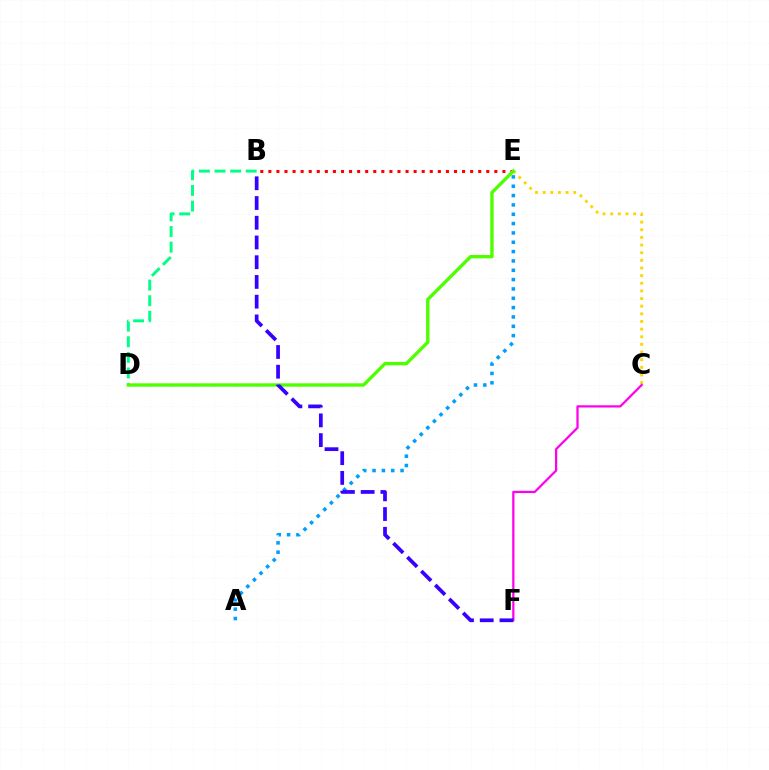{('A', 'E'): [{'color': '#009eff', 'line_style': 'dotted', 'thickness': 2.54}], ('B', 'E'): [{'color': '#ff0000', 'line_style': 'dotted', 'thickness': 2.19}], ('C', 'E'): [{'color': '#ffd500', 'line_style': 'dotted', 'thickness': 2.08}], ('B', 'D'): [{'color': '#00ff86', 'line_style': 'dashed', 'thickness': 2.12}], ('D', 'E'): [{'color': '#4fff00', 'line_style': 'solid', 'thickness': 2.42}], ('C', 'F'): [{'color': '#ff00ed', 'line_style': 'solid', 'thickness': 1.61}], ('B', 'F'): [{'color': '#3700ff', 'line_style': 'dashed', 'thickness': 2.68}]}